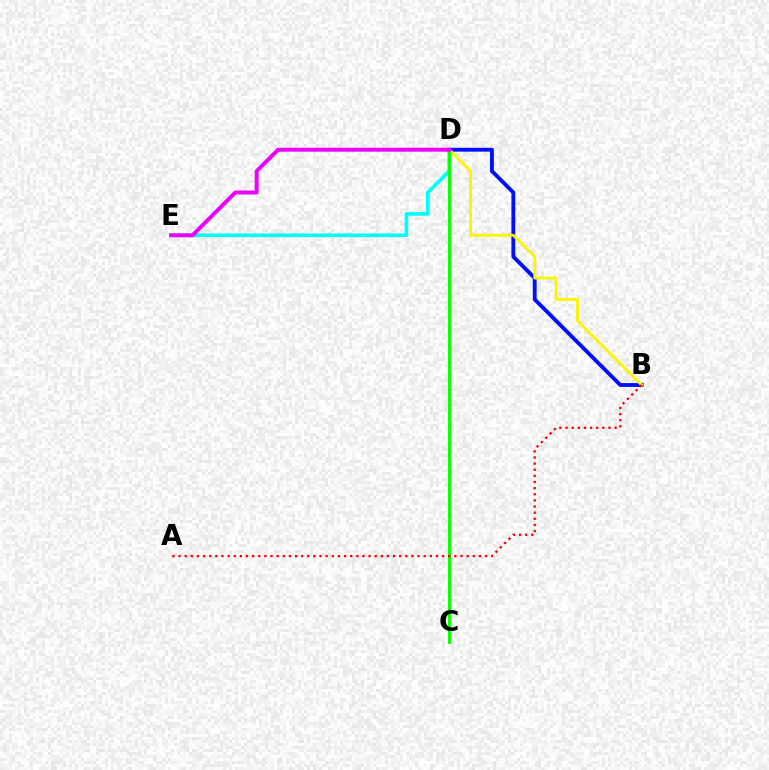{('B', 'D'): [{'color': '#0010ff', 'line_style': 'solid', 'thickness': 2.78}, {'color': '#fcf500', 'line_style': 'solid', 'thickness': 2.06}], ('D', 'E'): [{'color': '#00fff6', 'line_style': 'solid', 'thickness': 2.63}, {'color': '#ee00ff', 'line_style': 'solid', 'thickness': 2.82}], ('C', 'D'): [{'color': '#08ff00', 'line_style': 'solid', 'thickness': 2.11}], ('A', 'B'): [{'color': '#ff0000', 'line_style': 'dotted', 'thickness': 1.67}]}